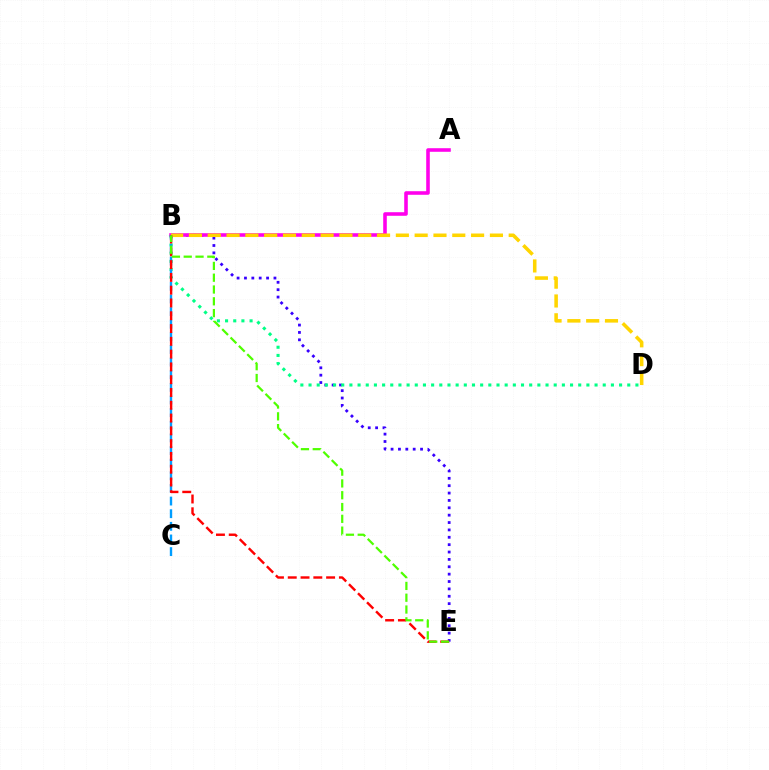{('B', 'E'): [{'color': '#3700ff', 'line_style': 'dotted', 'thickness': 2.0}, {'color': '#ff0000', 'line_style': 'dashed', 'thickness': 1.74}, {'color': '#4fff00', 'line_style': 'dashed', 'thickness': 1.6}], ('A', 'B'): [{'color': '#ff00ed', 'line_style': 'solid', 'thickness': 2.58}], ('B', 'D'): [{'color': '#00ff86', 'line_style': 'dotted', 'thickness': 2.22}, {'color': '#ffd500', 'line_style': 'dashed', 'thickness': 2.56}], ('B', 'C'): [{'color': '#009eff', 'line_style': 'dashed', 'thickness': 1.72}]}